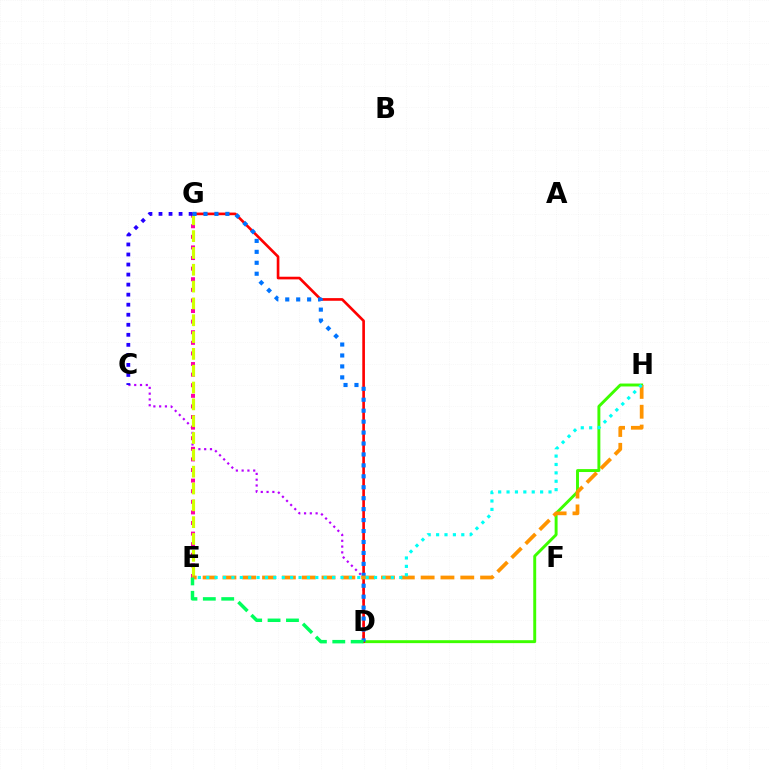{('D', 'H'): [{'color': '#3dff00', 'line_style': 'solid', 'thickness': 2.11}], ('C', 'D'): [{'color': '#b900ff', 'line_style': 'dotted', 'thickness': 1.57}], ('E', 'G'): [{'color': '#ff00ac', 'line_style': 'dotted', 'thickness': 2.88}, {'color': '#d1ff00', 'line_style': 'dashed', 'thickness': 2.29}], ('D', 'G'): [{'color': '#ff0000', 'line_style': 'solid', 'thickness': 1.91}, {'color': '#0074ff', 'line_style': 'dotted', 'thickness': 2.97}], ('C', 'G'): [{'color': '#2500ff', 'line_style': 'dotted', 'thickness': 2.73}], ('E', 'H'): [{'color': '#ff9400', 'line_style': 'dashed', 'thickness': 2.69}, {'color': '#00fff6', 'line_style': 'dotted', 'thickness': 2.28}], ('D', 'E'): [{'color': '#00ff5c', 'line_style': 'dashed', 'thickness': 2.5}]}